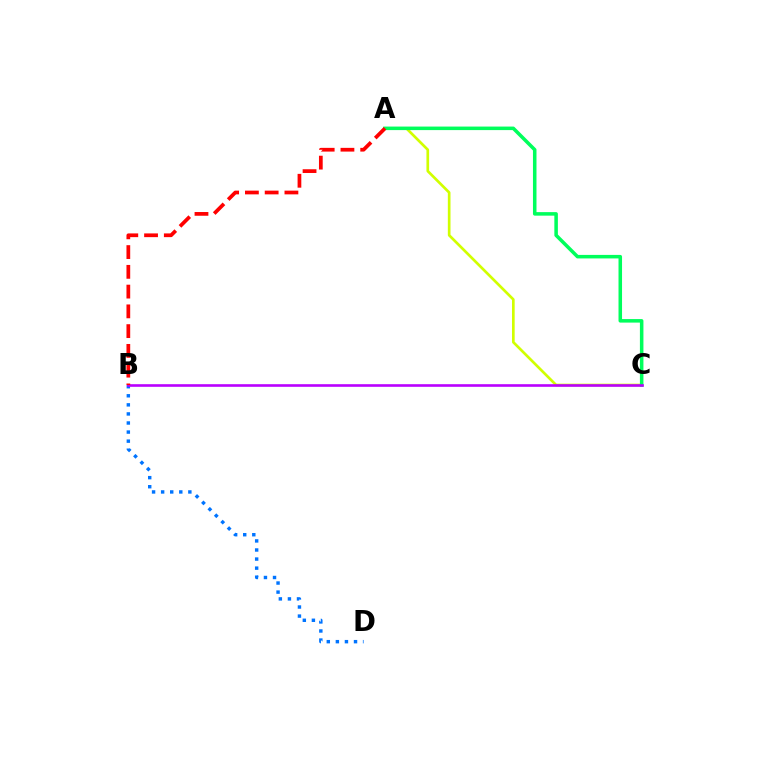{('A', 'C'): [{'color': '#d1ff00', 'line_style': 'solid', 'thickness': 1.93}, {'color': '#00ff5c', 'line_style': 'solid', 'thickness': 2.54}], ('B', 'D'): [{'color': '#0074ff', 'line_style': 'dotted', 'thickness': 2.46}], ('B', 'C'): [{'color': '#b900ff', 'line_style': 'solid', 'thickness': 1.89}], ('A', 'B'): [{'color': '#ff0000', 'line_style': 'dashed', 'thickness': 2.68}]}